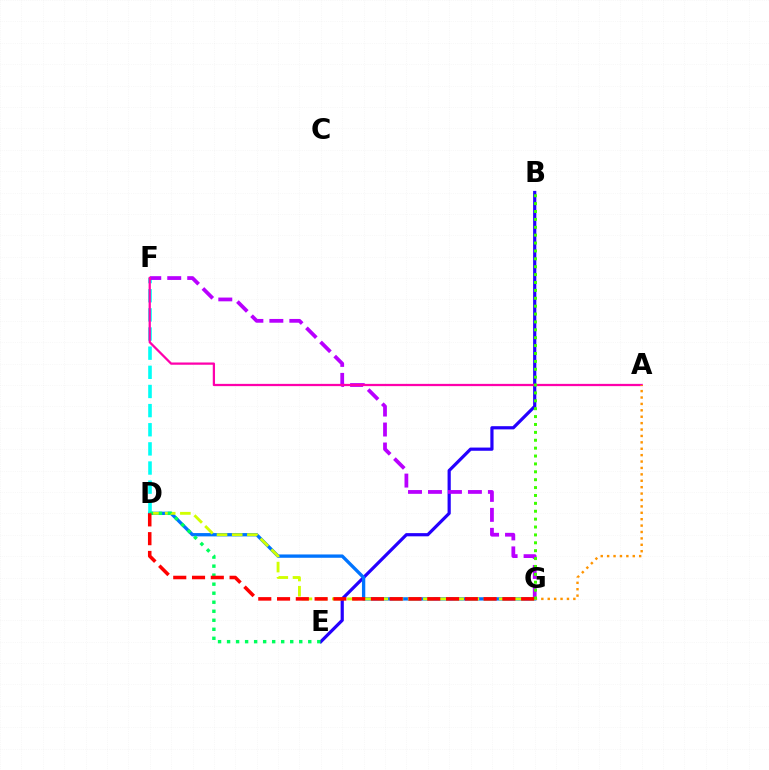{('B', 'E'): [{'color': '#2500ff', 'line_style': 'solid', 'thickness': 2.3}], ('D', 'G'): [{'color': '#0074ff', 'line_style': 'solid', 'thickness': 2.39}, {'color': '#d1ff00', 'line_style': 'dashed', 'thickness': 2.06}, {'color': '#ff0000', 'line_style': 'dashed', 'thickness': 2.55}], ('D', 'F'): [{'color': '#00fff6', 'line_style': 'dashed', 'thickness': 2.6}], ('F', 'G'): [{'color': '#b900ff', 'line_style': 'dashed', 'thickness': 2.71}], ('A', 'F'): [{'color': '#ff00ac', 'line_style': 'solid', 'thickness': 1.62}], ('A', 'G'): [{'color': '#ff9400', 'line_style': 'dotted', 'thickness': 1.74}], ('B', 'G'): [{'color': '#3dff00', 'line_style': 'dotted', 'thickness': 2.14}], ('D', 'E'): [{'color': '#00ff5c', 'line_style': 'dotted', 'thickness': 2.45}]}